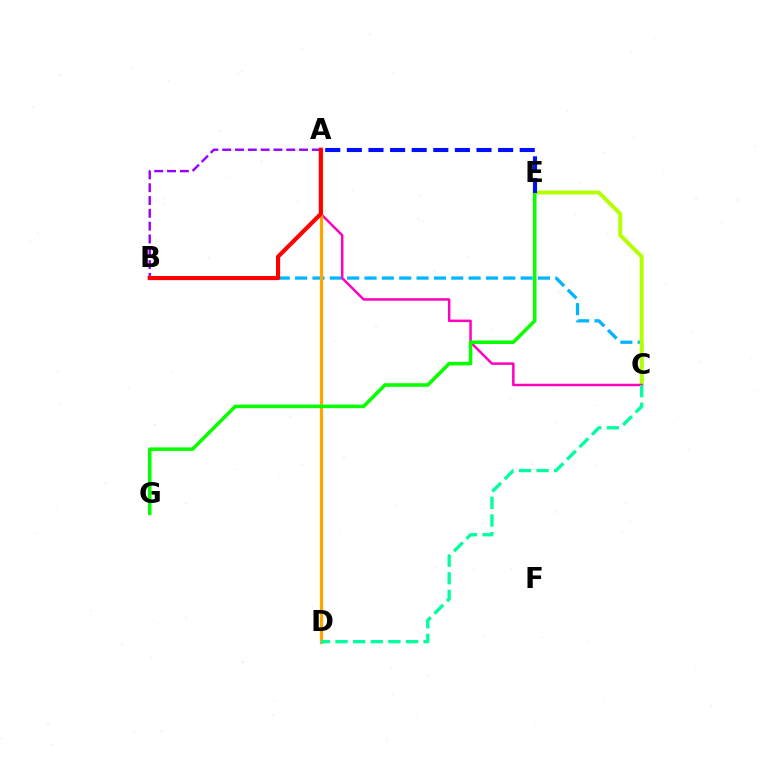{('B', 'C'): [{'color': '#00b5ff', 'line_style': 'dashed', 'thickness': 2.36}], ('C', 'E'): [{'color': '#b3ff00', 'line_style': 'solid', 'thickness': 2.83}], ('A', 'C'): [{'color': '#ff00bd', 'line_style': 'solid', 'thickness': 1.78}], ('A', 'D'): [{'color': '#ffa500', 'line_style': 'solid', 'thickness': 2.34}], ('C', 'D'): [{'color': '#00ff9d', 'line_style': 'dashed', 'thickness': 2.39}], ('E', 'G'): [{'color': '#08ff00', 'line_style': 'solid', 'thickness': 2.56}], ('A', 'E'): [{'color': '#0010ff', 'line_style': 'dashed', 'thickness': 2.94}], ('A', 'B'): [{'color': '#9b00ff', 'line_style': 'dashed', 'thickness': 1.74}, {'color': '#ff0000', 'line_style': 'solid', 'thickness': 2.98}]}